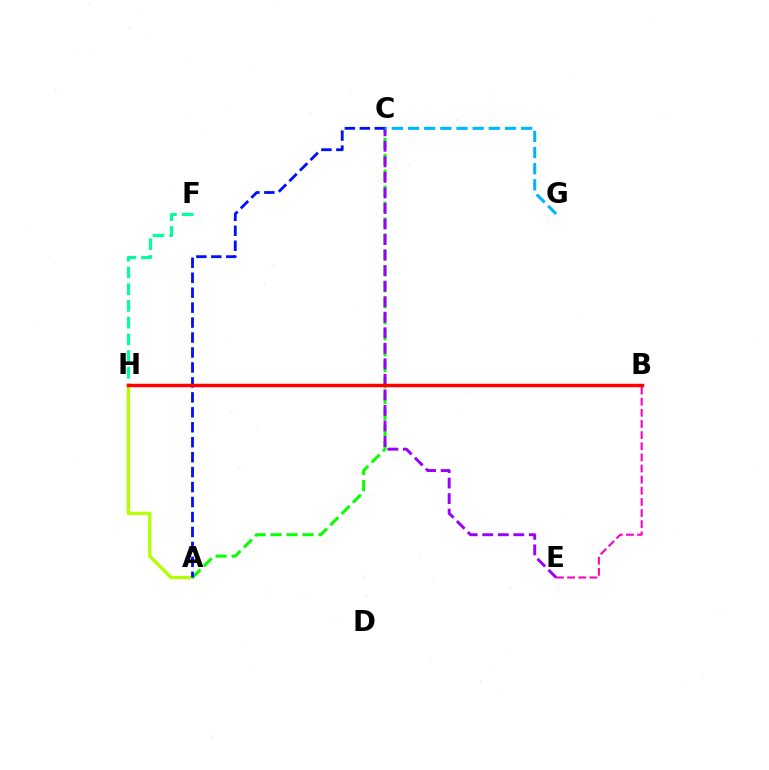{('B', 'H'): [{'color': '#ffa500', 'line_style': 'dotted', 'thickness': 2.03}, {'color': '#ff0000', 'line_style': 'solid', 'thickness': 2.5}], ('A', 'H'): [{'color': '#b3ff00', 'line_style': 'solid', 'thickness': 2.36}], ('A', 'C'): [{'color': '#08ff00', 'line_style': 'dashed', 'thickness': 2.17}, {'color': '#0010ff', 'line_style': 'dashed', 'thickness': 2.03}], ('B', 'E'): [{'color': '#ff00bd', 'line_style': 'dashed', 'thickness': 1.51}], ('F', 'H'): [{'color': '#00ff9d', 'line_style': 'dashed', 'thickness': 2.27}], ('C', 'E'): [{'color': '#9b00ff', 'line_style': 'dashed', 'thickness': 2.11}], ('C', 'G'): [{'color': '#00b5ff', 'line_style': 'dashed', 'thickness': 2.19}]}